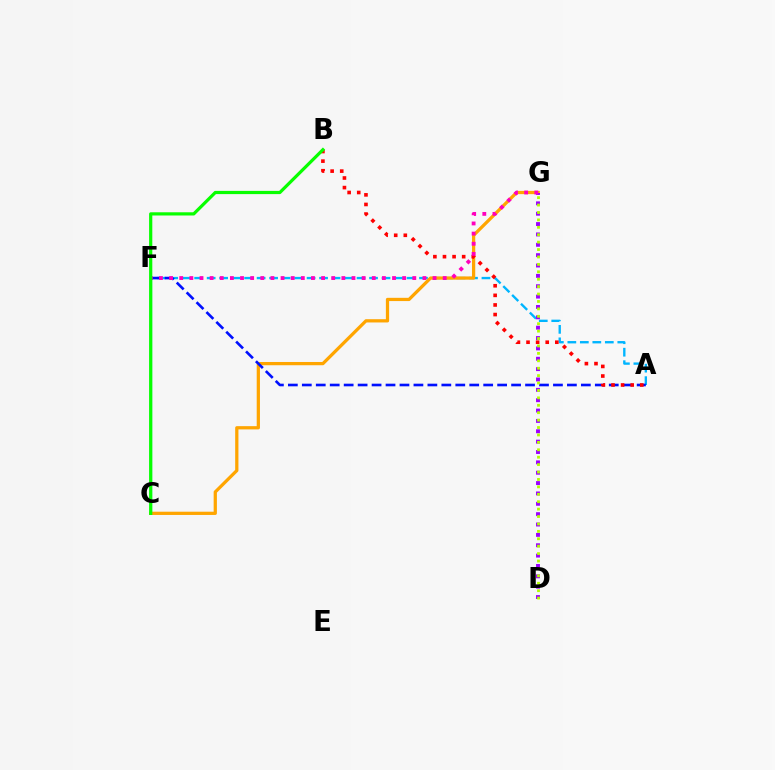{('A', 'F'): [{'color': '#00b5ff', 'line_style': 'dashed', 'thickness': 1.7}, {'color': '#0010ff', 'line_style': 'dashed', 'thickness': 1.9}], ('C', 'F'): [{'color': '#00ff9d', 'line_style': 'solid', 'thickness': 1.6}], ('C', 'G'): [{'color': '#ffa500', 'line_style': 'solid', 'thickness': 2.34}], ('D', 'G'): [{'color': '#9b00ff', 'line_style': 'dotted', 'thickness': 2.81}, {'color': '#b3ff00', 'line_style': 'dotted', 'thickness': 2.01}], ('A', 'B'): [{'color': '#ff0000', 'line_style': 'dotted', 'thickness': 2.61}], ('F', 'G'): [{'color': '#ff00bd', 'line_style': 'dotted', 'thickness': 2.75}], ('B', 'C'): [{'color': '#08ff00', 'line_style': 'solid', 'thickness': 2.31}]}